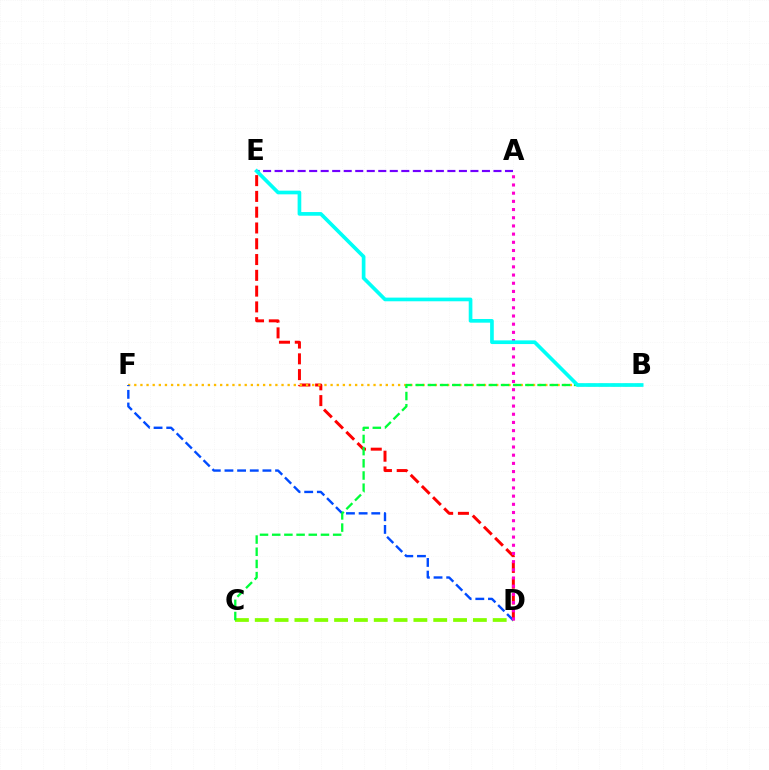{('C', 'D'): [{'color': '#84ff00', 'line_style': 'dashed', 'thickness': 2.69}], ('D', 'E'): [{'color': '#ff0000', 'line_style': 'dashed', 'thickness': 2.14}], ('B', 'F'): [{'color': '#ffbd00', 'line_style': 'dotted', 'thickness': 1.67}], ('D', 'F'): [{'color': '#004bff', 'line_style': 'dashed', 'thickness': 1.72}], ('B', 'C'): [{'color': '#00ff39', 'line_style': 'dashed', 'thickness': 1.66}], ('A', 'D'): [{'color': '#ff00cf', 'line_style': 'dotted', 'thickness': 2.22}], ('A', 'E'): [{'color': '#7200ff', 'line_style': 'dashed', 'thickness': 1.56}], ('B', 'E'): [{'color': '#00fff6', 'line_style': 'solid', 'thickness': 2.64}]}